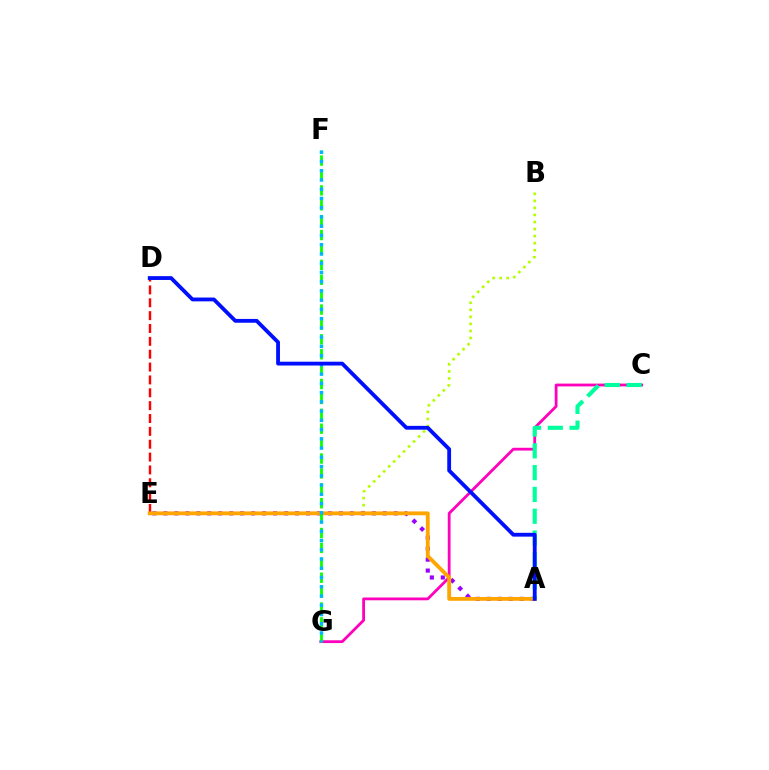{('B', 'E'): [{'color': '#b3ff00', 'line_style': 'dotted', 'thickness': 1.92}], ('C', 'G'): [{'color': '#ff00bd', 'line_style': 'solid', 'thickness': 2.01}], ('A', 'E'): [{'color': '#9b00ff', 'line_style': 'dotted', 'thickness': 2.98}, {'color': '#ffa500', 'line_style': 'solid', 'thickness': 2.75}], ('D', 'E'): [{'color': '#ff0000', 'line_style': 'dashed', 'thickness': 1.75}], ('F', 'G'): [{'color': '#08ff00', 'line_style': 'dashed', 'thickness': 2.02}, {'color': '#00b5ff', 'line_style': 'dotted', 'thickness': 2.51}], ('A', 'C'): [{'color': '#00ff9d', 'line_style': 'dashed', 'thickness': 2.96}], ('A', 'D'): [{'color': '#0010ff', 'line_style': 'solid', 'thickness': 2.75}]}